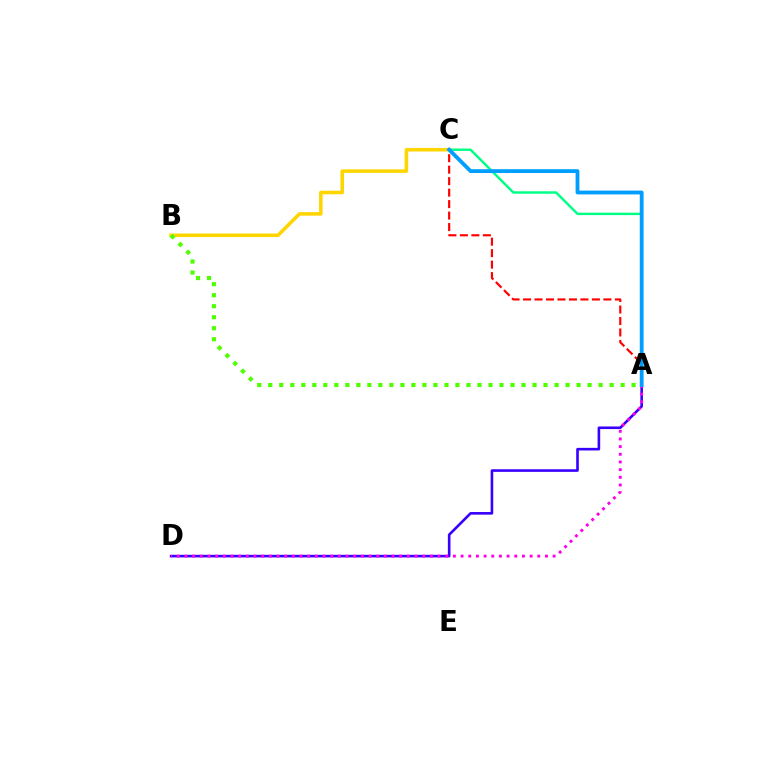{('A', 'D'): [{'color': '#3700ff', 'line_style': 'solid', 'thickness': 1.88}, {'color': '#ff00ed', 'line_style': 'dotted', 'thickness': 2.08}], ('A', 'C'): [{'color': '#00ff86', 'line_style': 'solid', 'thickness': 1.76}, {'color': '#ff0000', 'line_style': 'dashed', 'thickness': 1.56}, {'color': '#009eff', 'line_style': 'solid', 'thickness': 2.74}], ('B', 'C'): [{'color': '#ffd500', 'line_style': 'solid', 'thickness': 2.55}], ('A', 'B'): [{'color': '#4fff00', 'line_style': 'dotted', 'thickness': 2.99}]}